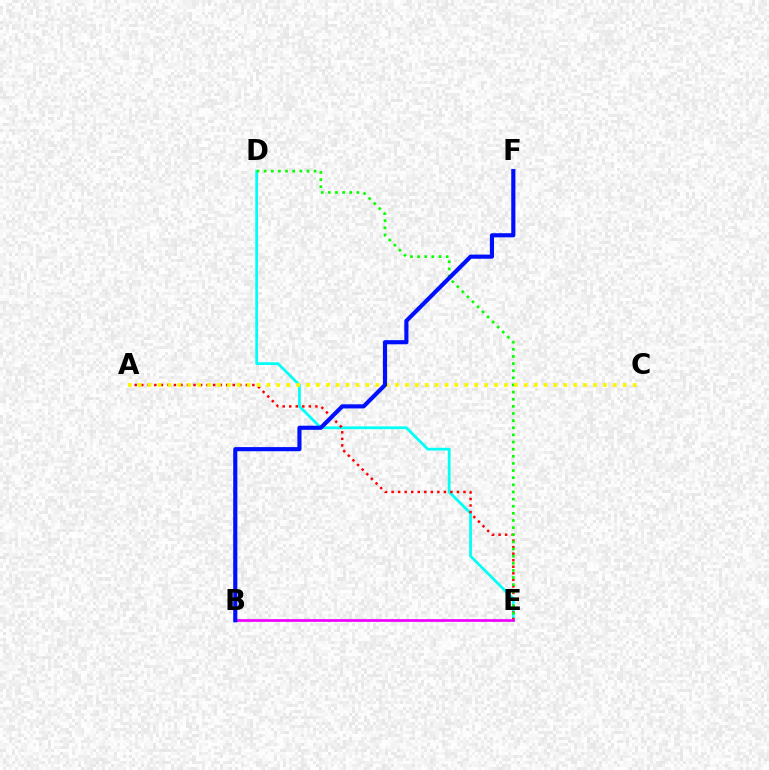{('D', 'E'): [{'color': '#00fff6', 'line_style': 'solid', 'thickness': 1.98}, {'color': '#08ff00', 'line_style': 'dotted', 'thickness': 1.94}], ('A', 'E'): [{'color': '#ff0000', 'line_style': 'dotted', 'thickness': 1.78}], ('A', 'C'): [{'color': '#fcf500', 'line_style': 'dotted', 'thickness': 2.69}], ('B', 'E'): [{'color': '#ee00ff', 'line_style': 'solid', 'thickness': 1.94}], ('B', 'F'): [{'color': '#0010ff', 'line_style': 'solid', 'thickness': 2.98}]}